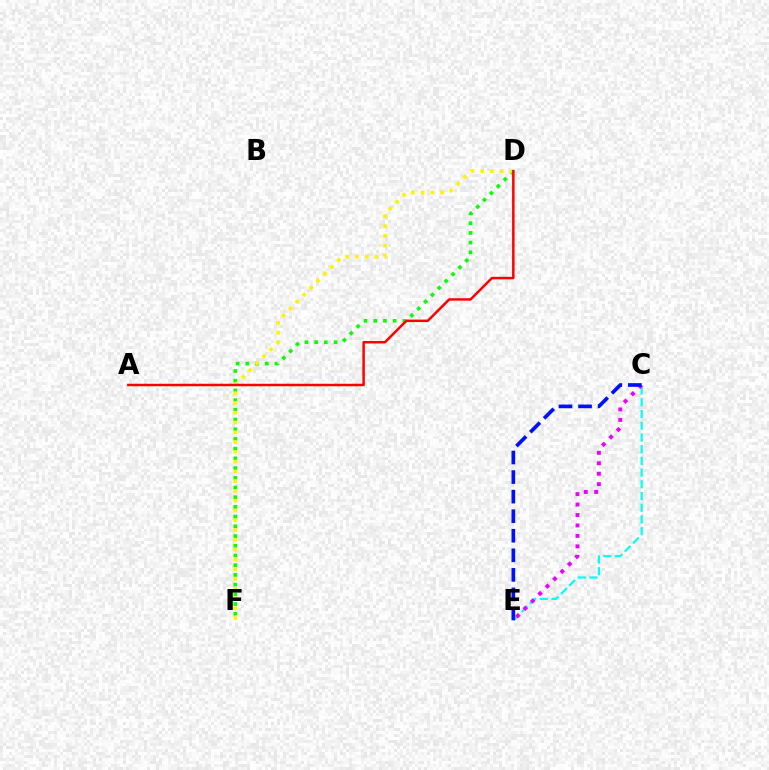{('D', 'F'): [{'color': '#08ff00', 'line_style': 'dotted', 'thickness': 2.64}, {'color': '#fcf500', 'line_style': 'dotted', 'thickness': 2.66}], ('C', 'E'): [{'color': '#00fff6', 'line_style': 'dashed', 'thickness': 1.59}, {'color': '#ee00ff', 'line_style': 'dotted', 'thickness': 2.84}, {'color': '#0010ff', 'line_style': 'dashed', 'thickness': 2.66}], ('A', 'D'): [{'color': '#ff0000', 'line_style': 'solid', 'thickness': 1.78}]}